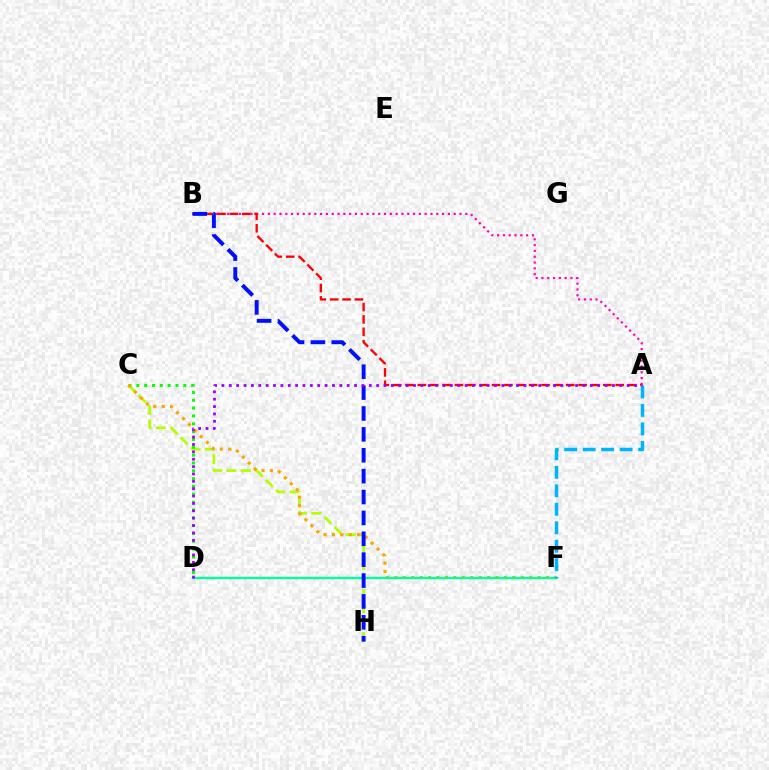{('C', 'H'): [{'color': '#b3ff00', 'line_style': 'dashed', 'thickness': 1.96}], ('A', 'B'): [{'color': '#ff00bd', 'line_style': 'dotted', 'thickness': 1.58}, {'color': '#ff0000', 'line_style': 'dashed', 'thickness': 1.68}], ('C', 'D'): [{'color': '#08ff00', 'line_style': 'dotted', 'thickness': 2.13}], ('C', 'F'): [{'color': '#ffa500', 'line_style': 'dotted', 'thickness': 2.29}], ('D', 'F'): [{'color': '#00ff9d', 'line_style': 'solid', 'thickness': 1.69}], ('A', 'F'): [{'color': '#00b5ff', 'line_style': 'dashed', 'thickness': 2.51}], ('B', 'H'): [{'color': '#0010ff', 'line_style': 'dashed', 'thickness': 2.84}], ('A', 'D'): [{'color': '#9b00ff', 'line_style': 'dotted', 'thickness': 2.0}]}